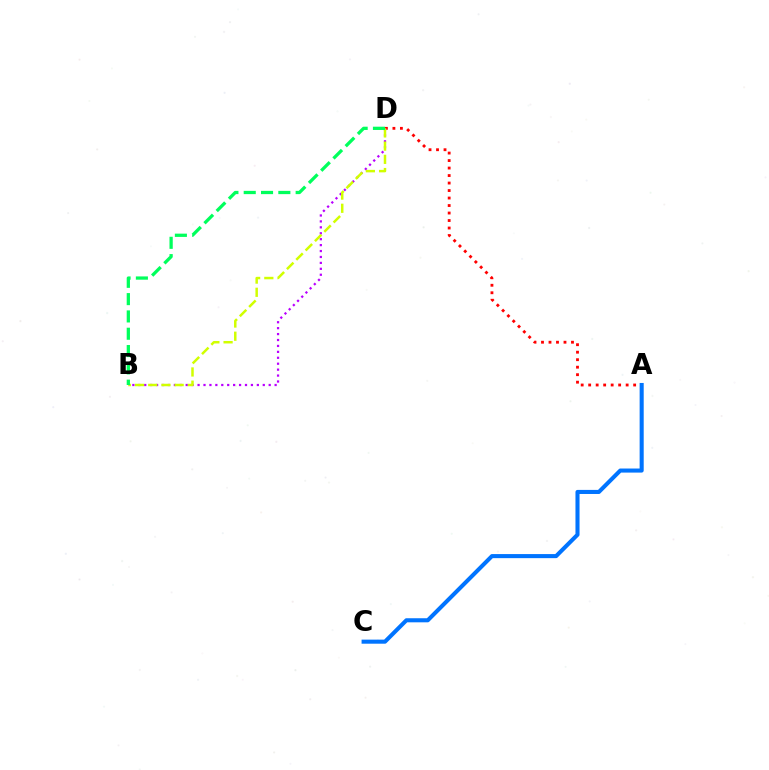{('A', 'D'): [{'color': '#ff0000', 'line_style': 'dotted', 'thickness': 2.04}], ('B', 'D'): [{'color': '#b900ff', 'line_style': 'dotted', 'thickness': 1.61}, {'color': '#d1ff00', 'line_style': 'dashed', 'thickness': 1.79}, {'color': '#00ff5c', 'line_style': 'dashed', 'thickness': 2.35}], ('A', 'C'): [{'color': '#0074ff', 'line_style': 'solid', 'thickness': 2.93}]}